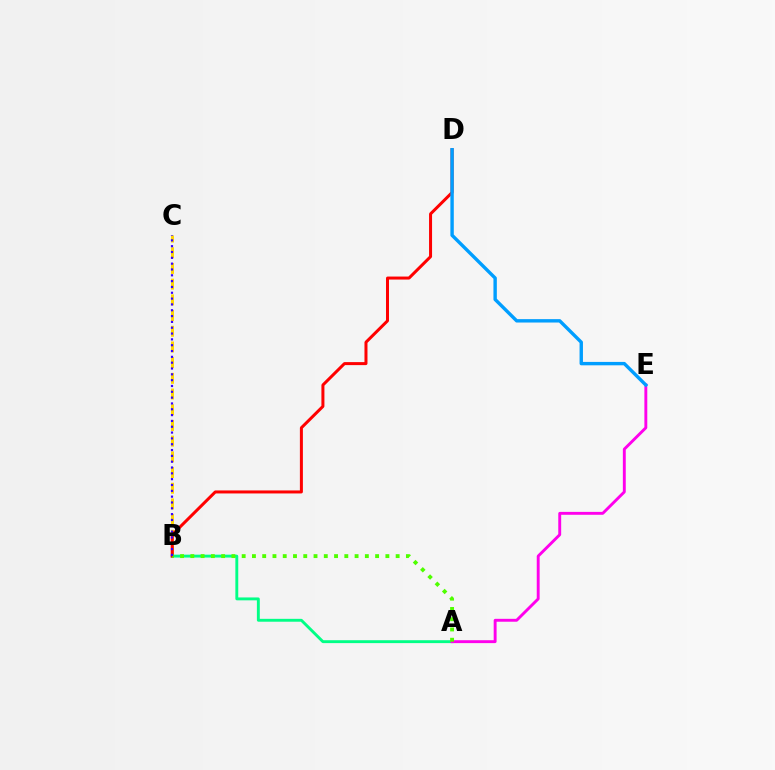{('B', 'C'): [{'color': '#ffd500', 'line_style': 'dashed', 'thickness': 2.13}, {'color': '#3700ff', 'line_style': 'dotted', 'thickness': 1.58}], ('A', 'B'): [{'color': '#00ff86', 'line_style': 'solid', 'thickness': 2.08}, {'color': '#4fff00', 'line_style': 'dotted', 'thickness': 2.79}], ('A', 'E'): [{'color': '#ff00ed', 'line_style': 'solid', 'thickness': 2.09}], ('B', 'D'): [{'color': '#ff0000', 'line_style': 'solid', 'thickness': 2.16}], ('D', 'E'): [{'color': '#009eff', 'line_style': 'solid', 'thickness': 2.45}]}